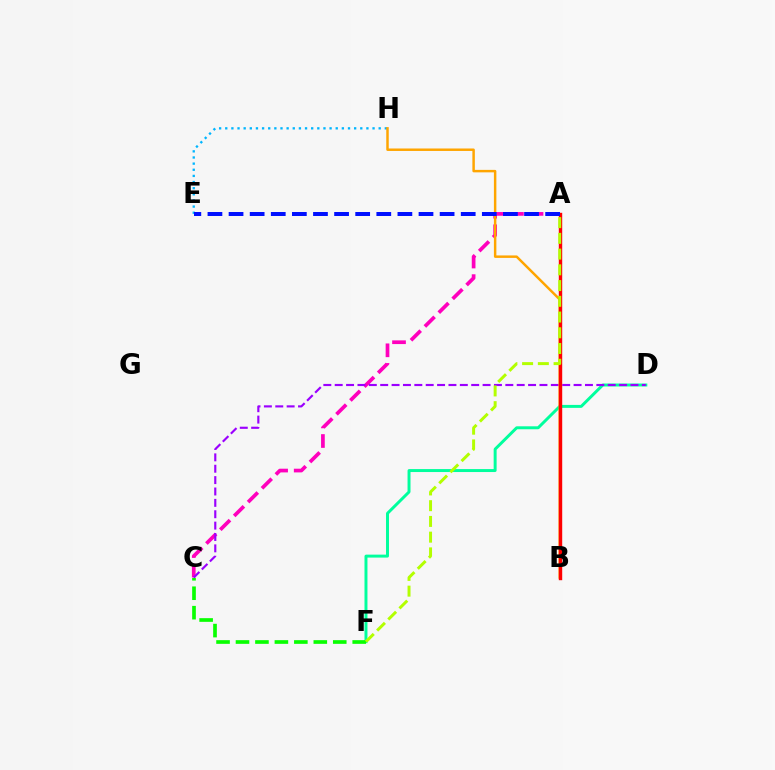{('D', 'F'): [{'color': '#00ff9d', 'line_style': 'solid', 'thickness': 2.13}], ('A', 'C'): [{'color': '#ff00bd', 'line_style': 'dashed', 'thickness': 2.66}], ('E', 'H'): [{'color': '#00b5ff', 'line_style': 'dotted', 'thickness': 1.67}], ('C', 'D'): [{'color': '#9b00ff', 'line_style': 'dashed', 'thickness': 1.55}], ('B', 'H'): [{'color': '#ffa500', 'line_style': 'solid', 'thickness': 1.78}], ('A', 'B'): [{'color': '#ff0000', 'line_style': 'solid', 'thickness': 2.45}], ('A', 'E'): [{'color': '#0010ff', 'line_style': 'dashed', 'thickness': 2.87}], ('C', 'F'): [{'color': '#08ff00', 'line_style': 'dashed', 'thickness': 2.64}], ('A', 'F'): [{'color': '#b3ff00', 'line_style': 'dashed', 'thickness': 2.14}]}